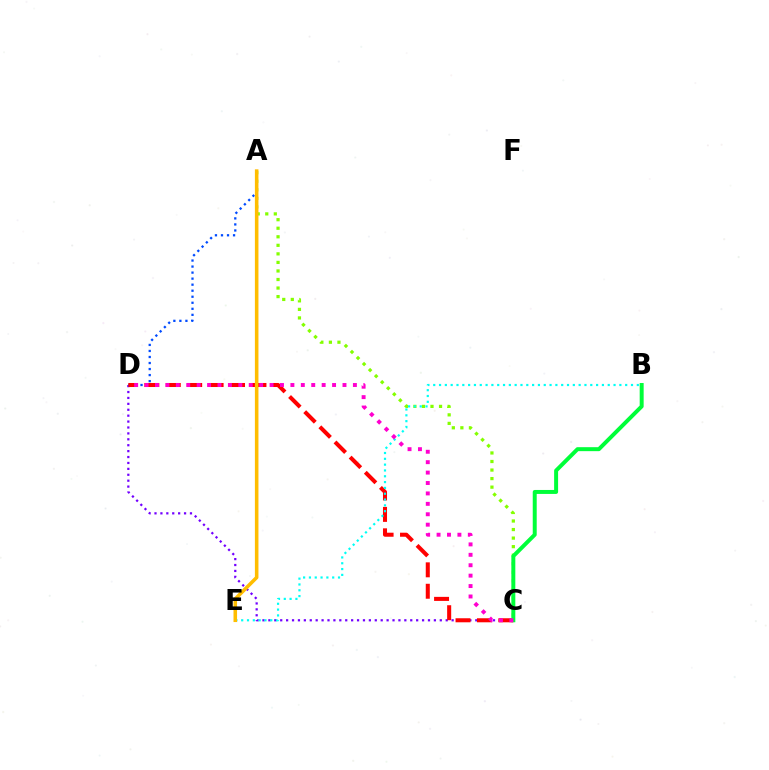{('C', 'D'): [{'color': '#7200ff', 'line_style': 'dotted', 'thickness': 1.61}, {'color': '#ff0000', 'line_style': 'dashed', 'thickness': 2.91}, {'color': '#ff00cf', 'line_style': 'dotted', 'thickness': 2.83}], ('A', 'C'): [{'color': '#84ff00', 'line_style': 'dotted', 'thickness': 2.32}], ('A', 'D'): [{'color': '#004bff', 'line_style': 'dotted', 'thickness': 1.64}], ('B', 'E'): [{'color': '#00fff6', 'line_style': 'dotted', 'thickness': 1.58}], ('A', 'E'): [{'color': '#ffbd00', 'line_style': 'solid', 'thickness': 2.56}], ('B', 'C'): [{'color': '#00ff39', 'line_style': 'solid', 'thickness': 2.86}]}